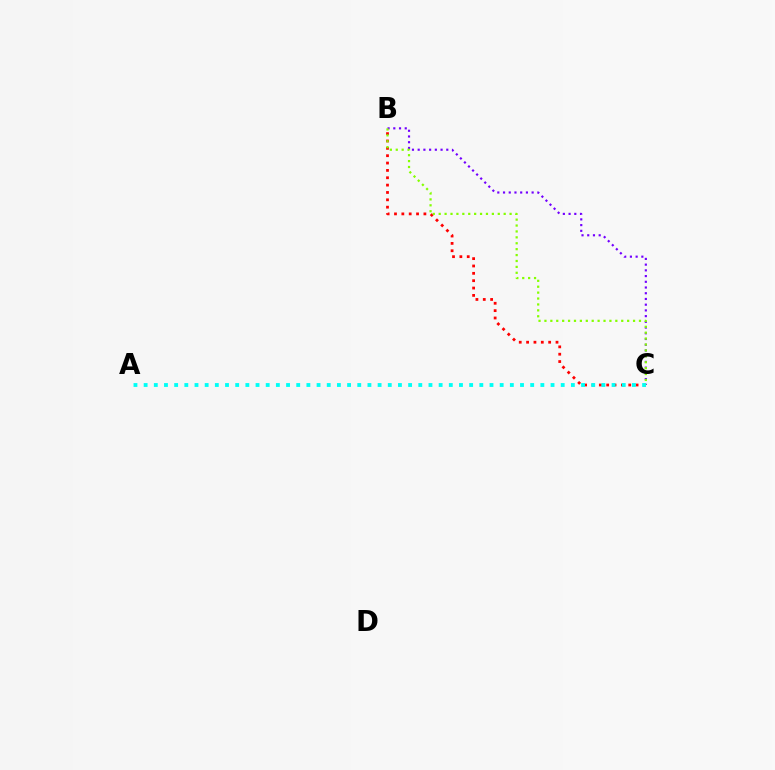{('B', 'C'): [{'color': '#ff0000', 'line_style': 'dotted', 'thickness': 2.0}, {'color': '#7200ff', 'line_style': 'dotted', 'thickness': 1.55}, {'color': '#84ff00', 'line_style': 'dotted', 'thickness': 1.61}], ('A', 'C'): [{'color': '#00fff6', 'line_style': 'dotted', 'thickness': 2.76}]}